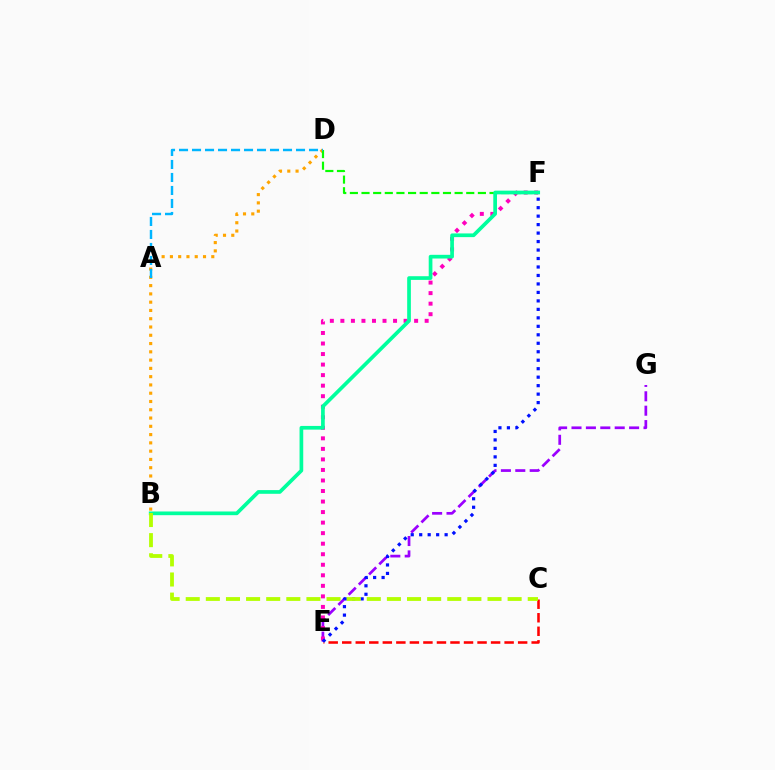{('C', 'E'): [{'color': '#ff0000', 'line_style': 'dashed', 'thickness': 1.84}], ('E', 'G'): [{'color': '#9b00ff', 'line_style': 'dashed', 'thickness': 1.96}], ('E', 'F'): [{'color': '#ff00bd', 'line_style': 'dotted', 'thickness': 2.86}, {'color': '#0010ff', 'line_style': 'dotted', 'thickness': 2.3}], ('B', 'D'): [{'color': '#ffa500', 'line_style': 'dotted', 'thickness': 2.25}], ('D', 'F'): [{'color': '#08ff00', 'line_style': 'dashed', 'thickness': 1.58}], ('B', 'F'): [{'color': '#00ff9d', 'line_style': 'solid', 'thickness': 2.66}], ('A', 'D'): [{'color': '#00b5ff', 'line_style': 'dashed', 'thickness': 1.77}], ('B', 'C'): [{'color': '#b3ff00', 'line_style': 'dashed', 'thickness': 2.73}]}